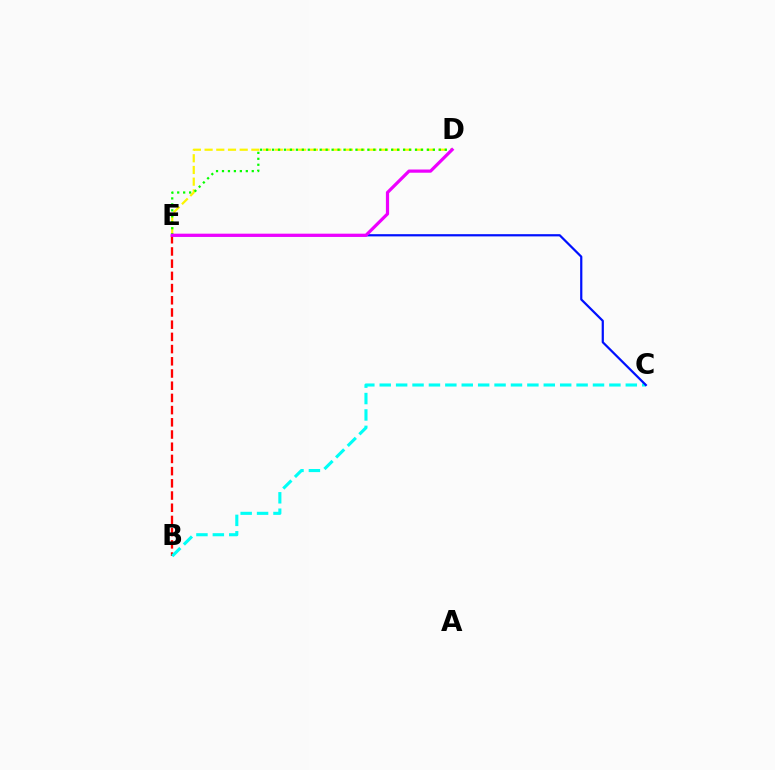{('B', 'E'): [{'color': '#ff0000', 'line_style': 'dashed', 'thickness': 1.66}], ('D', 'E'): [{'color': '#fcf500', 'line_style': 'dashed', 'thickness': 1.59}, {'color': '#08ff00', 'line_style': 'dotted', 'thickness': 1.62}, {'color': '#ee00ff', 'line_style': 'solid', 'thickness': 2.31}], ('B', 'C'): [{'color': '#00fff6', 'line_style': 'dashed', 'thickness': 2.23}], ('C', 'E'): [{'color': '#0010ff', 'line_style': 'solid', 'thickness': 1.6}]}